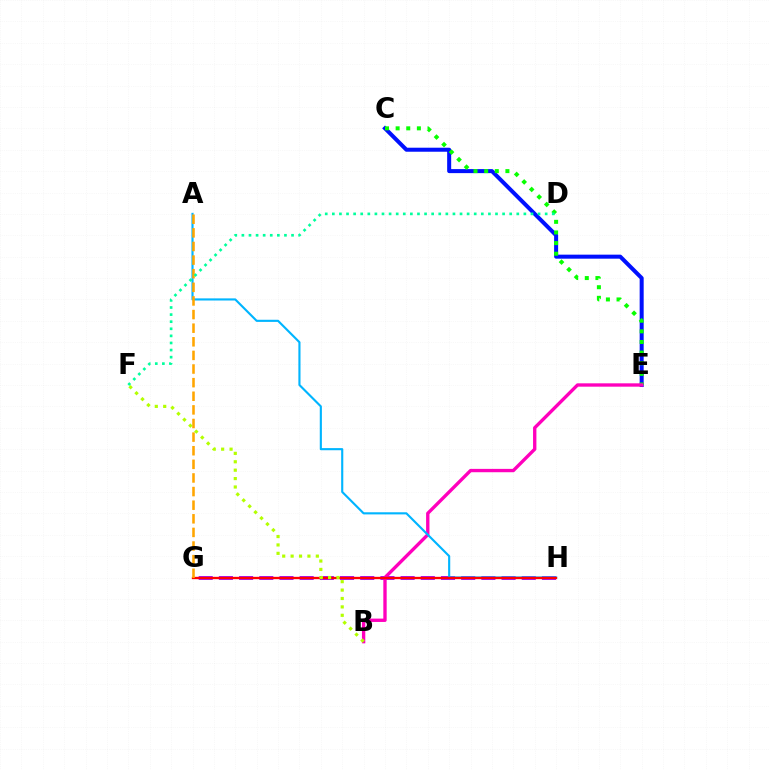{('C', 'E'): [{'color': '#0010ff', 'line_style': 'solid', 'thickness': 2.89}, {'color': '#08ff00', 'line_style': 'dotted', 'thickness': 2.89}], ('G', 'H'): [{'color': '#9b00ff', 'line_style': 'dashed', 'thickness': 2.74}, {'color': '#ff0000', 'line_style': 'solid', 'thickness': 1.68}], ('B', 'E'): [{'color': '#ff00bd', 'line_style': 'solid', 'thickness': 2.41}], ('A', 'H'): [{'color': '#00b5ff', 'line_style': 'solid', 'thickness': 1.53}], ('A', 'G'): [{'color': '#ffa500', 'line_style': 'dashed', 'thickness': 1.85}], ('D', 'F'): [{'color': '#00ff9d', 'line_style': 'dotted', 'thickness': 1.93}], ('B', 'F'): [{'color': '#b3ff00', 'line_style': 'dotted', 'thickness': 2.28}]}